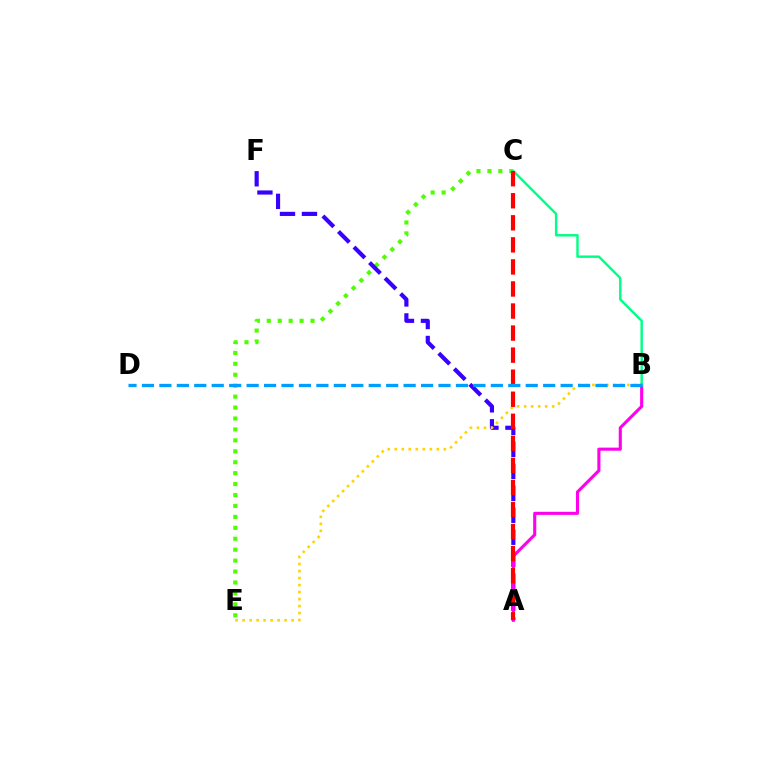{('C', 'E'): [{'color': '#4fff00', 'line_style': 'dotted', 'thickness': 2.97}], ('A', 'F'): [{'color': '#3700ff', 'line_style': 'dashed', 'thickness': 2.99}], ('A', 'B'): [{'color': '#ff00ed', 'line_style': 'solid', 'thickness': 2.23}], ('B', 'E'): [{'color': '#ffd500', 'line_style': 'dotted', 'thickness': 1.9}], ('B', 'C'): [{'color': '#00ff86', 'line_style': 'solid', 'thickness': 1.75}], ('A', 'C'): [{'color': '#ff0000', 'line_style': 'dashed', 'thickness': 3.0}], ('B', 'D'): [{'color': '#009eff', 'line_style': 'dashed', 'thickness': 2.37}]}